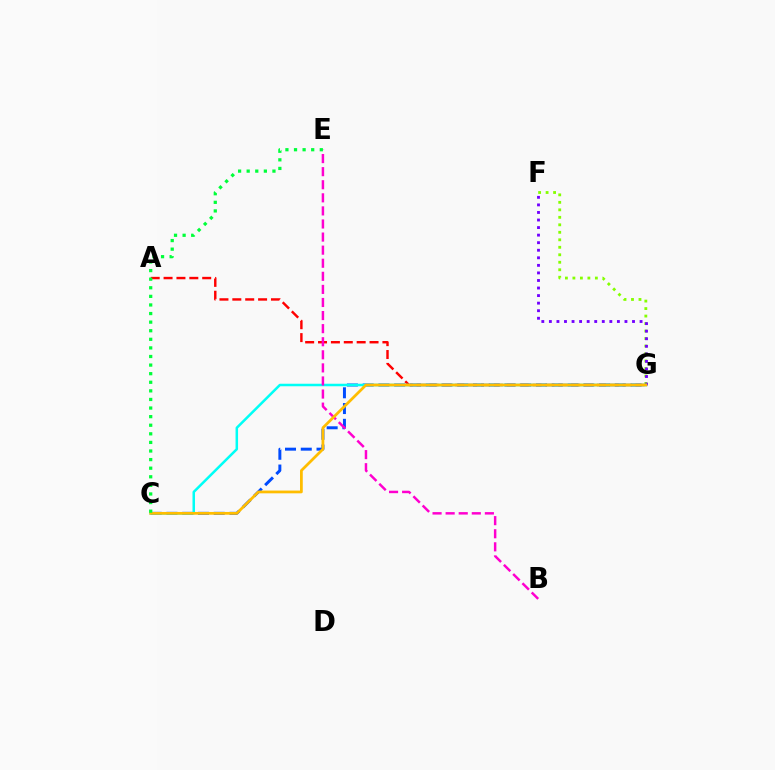{('F', 'G'): [{'color': '#84ff00', 'line_style': 'dotted', 'thickness': 2.04}, {'color': '#7200ff', 'line_style': 'dotted', 'thickness': 2.05}], ('C', 'G'): [{'color': '#004bff', 'line_style': 'dashed', 'thickness': 2.14}, {'color': '#00fff6', 'line_style': 'solid', 'thickness': 1.81}, {'color': '#ffbd00', 'line_style': 'solid', 'thickness': 1.99}], ('A', 'G'): [{'color': '#ff0000', 'line_style': 'dashed', 'thickness': 1.75}], ('B', 'E'): [{'color': '#ff00cf', 'line_style': 'dashed', 'thickness': 1.78}], ('C', 'E'): [{'color': '#00ff39', 'line_style': 'dotted', 'thickness': 2.33}]}